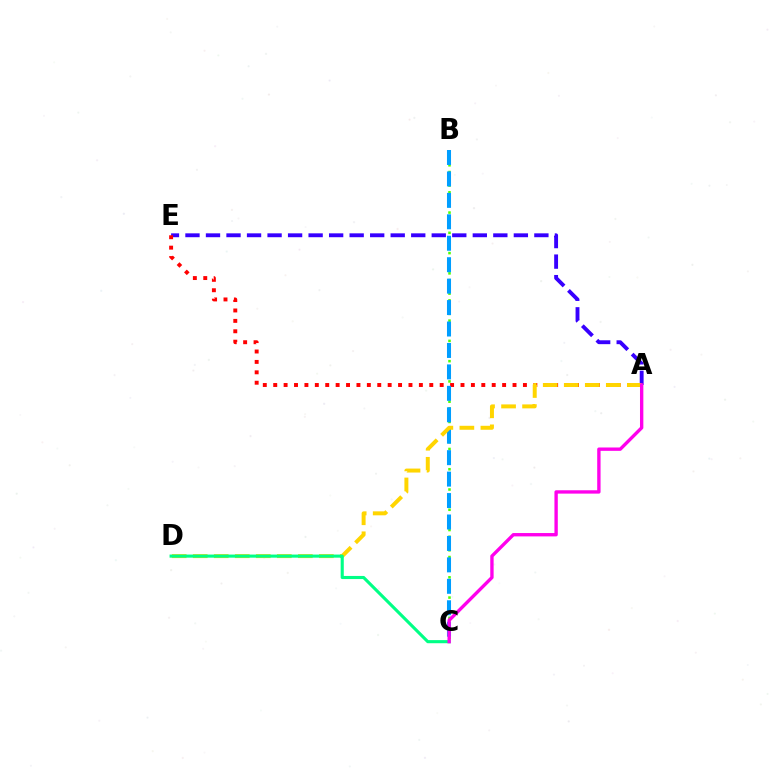{('A', 'E'): [{'color': '#3700ff', 'line_style': 'dashed', 'thickness': 2.79}, {'color': '#ff0000', 'line_style': 'dotted', 'thickness': 2.83}], ('B', 'C'): [{'color': '#4fff00', 'line_style': 'dotted', 'thickness': 1.84}, {'color': '#009eff', 'line_style': 'dashed', 'thickness': 2.91}], ('A', 'D'): [{'color': '#ffd500', 'line_style': 'dashed', 'thickness': 2.86}], ('C', 'D'): [{'color': '#00ff86', 'line_style': 'solid', 'thickness': 2.24}], ('A', 'C'): [{'color': '#ff00ed', 'line_style': 'solid', 'thickness': 2.42}]}